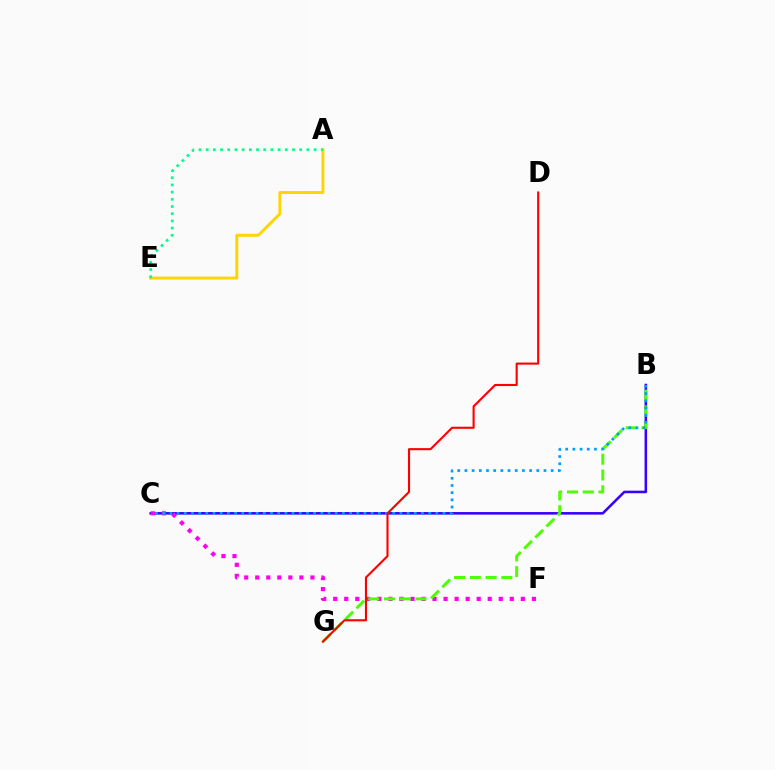{('A', 'E'): [{'color': '#ffd500', 'line_style': 'solid', 'thickness': 2.13}, {'color': '#00ff86', 'line_style': 'dotted', 'thickness': 1.95}], ('B', 'C'): [{'color': '#3700ff', 'line_style': 'solid', 'thickness': 1.84}, {'color': '#009eff', 'line_style': 'dotted', 'thickness': 1.95}], ('C', 'F'): [{'color': '#ff00ed', 'line_style': 'dotted', 'thickness': 3.0}], ('B', 'G'): [{'color': '#4fff00', 'line_style': 'dashed', 'thickness': 2.14}], ('D', 'G'): [{'color': '#ff0000', 'line_style': 'solid', 'thickness': 1.52}]}